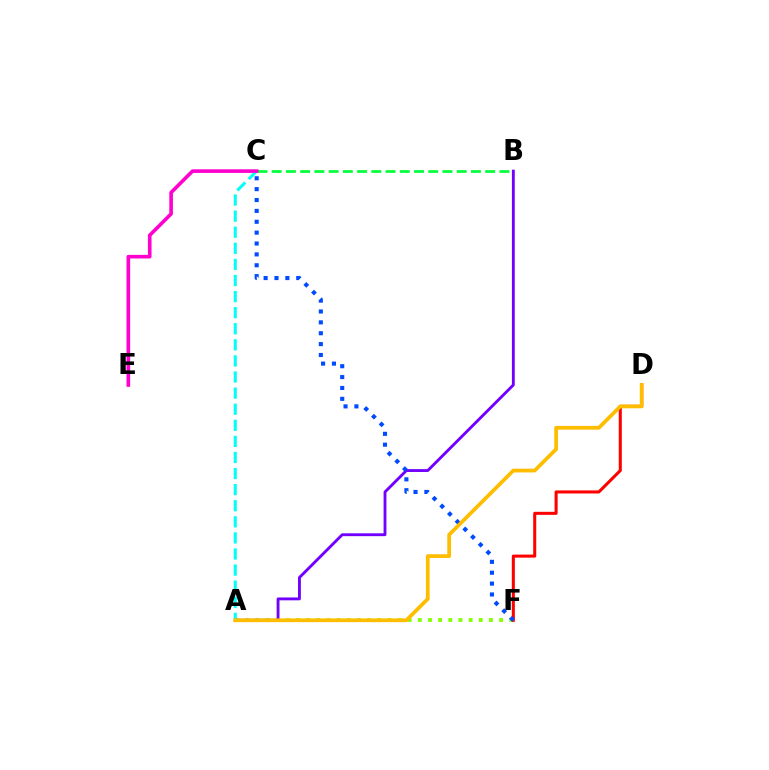{('A', 'F'): [{'color': '#84ff00', 'line_style': 'dotted', 'thickness': 2.76}], ('D', 'F'): [{'color': '#ff0000', 'line_style': 'solid', 'thickness': 2.19}], ('B', 'C'): [{'color': '#00ff39', 'line_style': 'dashed', 'thickness': 1.93}], ('A', 'B'): [{'color': '#7200ff', 'line_style': 'solid', 'thickness': 2.06}], ('C', 'F'): [{'color': '#004bff', 'line_style': 'dotted', 'thickness': 2.95}], ('A', 'C'): [{'color': '#00fff6', 'line_style': 'dashed', 'thickness': 2.19}], ('A', 'D'): [{'color': '#ffbd00', 'line_style': 'solid', 'thickness': 2.7}], ('C', 'E'): [{'color': '#ff00cf', 'line_style': 'solid', 'thickness': 2.61}]}